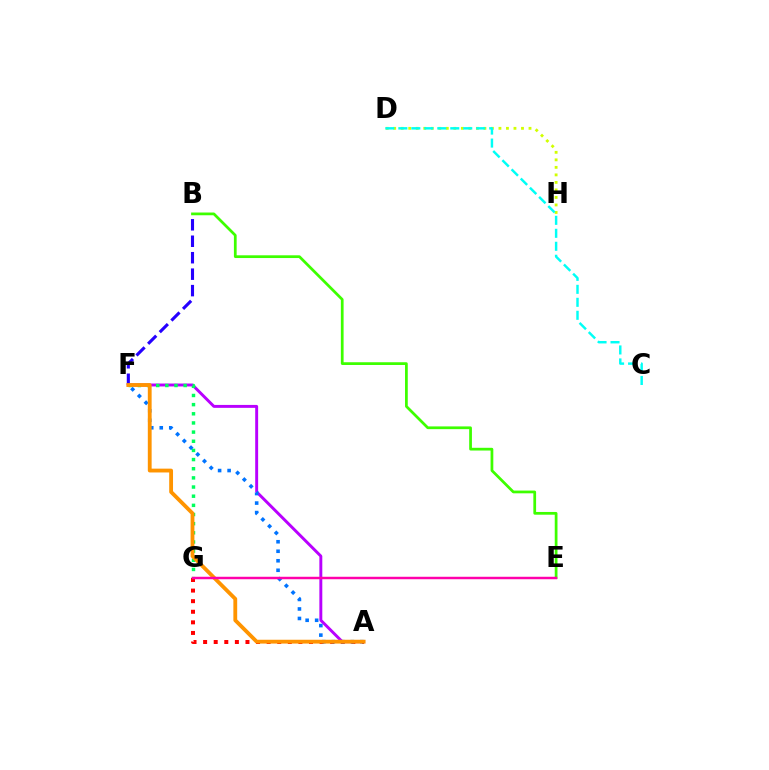{('A', 'F'): [{'color': '#b900ff', 'line_style': 'solid', 'thickness': 2.11}, {'color': '#0074ff', 'line_style': 'dotted', 'thickness': 2.58}, {'color': '#ff9400', 'line_style': 'solid', 'thickness': 2.75}], ('B', 'F'): [{'color': '#2500ff', 'line_style': 'dashed', 'thickness': 2.24}], ('F', 'G'): [{'color': '#00ff5c', 'line_style': 'dotted', 'thickness': 2.49}], ('A', 'G'): [{'color': '#ff0000', 'line_style': 'dotted', 'thickness': 2.88}], ('D', 'H'): [{'color': '#d1ff00', 'line_style': 'dotted', 'thickness': 2.04}], ('B', 'E'): [{'color': '#3dff00', 'line_style': 'solid', 'thickness': 1.97}], ('C', 'D'): [{'color': '#00fff6', 'line_style': 'dashed', 'thickness': 1.76}], ('E', 'G'): [{'color': '#ff00ac', 'line_style': 'solid', 'thickness': 1.77}]}